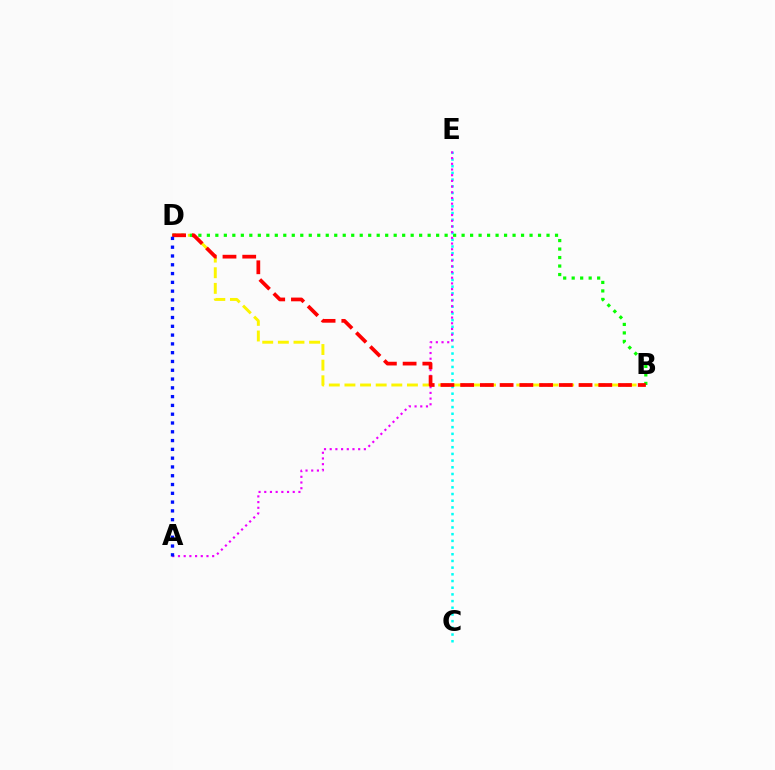{('B', 'D'): [{'color': '#fcf500', 'line_style': 'dashed', 'thickness': 2.12}, {'color': '#08ff00', 'line_style': 'dotted', 'thickness': 2.31}, {'color': '#ff0000', 'line_style': 'dashed', 'thickness': 2.68}], ('C', 'E'): [{'color': '#00fff6', 'line_style': 'dotted', 'thickness': 1.82}], ('A', 'E'): [{'color': '#ee00ff', 'line_style': 'dotted', 'thickness': 1.55}], ('A', 'D'): [{'color': '#0010ff', 'line_style': 'dotted', 'thickness': 2.39}]}